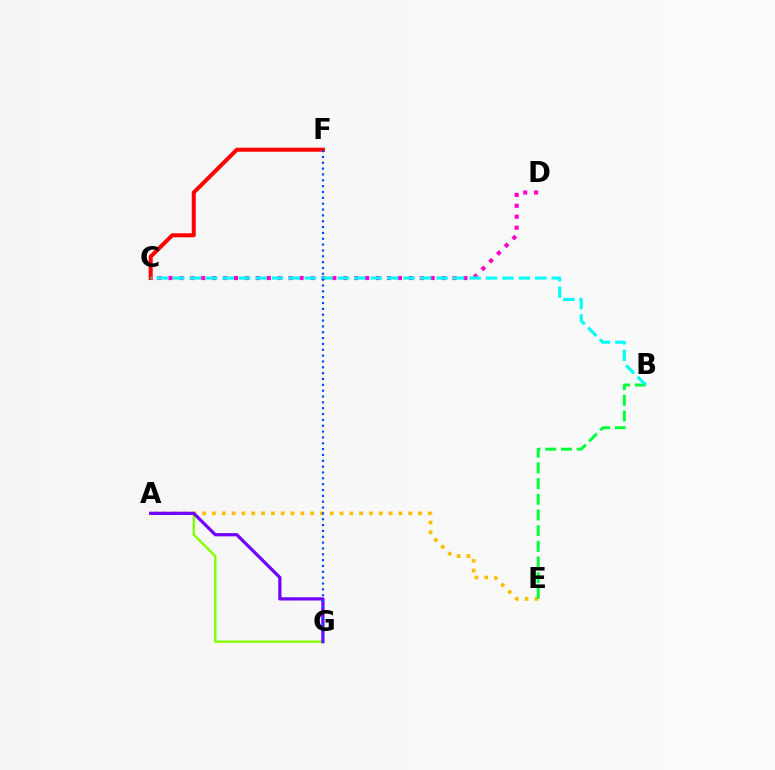{('A', 'G'): [{'color': '#84ff00', 'line_style': 'solid', 'thickness': 1.72}, {'color': '#7200ff', 'line_style': 'solid', 'thickness': 2.32}], ('C', 'D'): [{'color': '#ff00cf', 'line_style': 'dotted', 'thickness': 2.97}], ('A', 'E'): [{'color': '#ffbd00', 'line_style': 'dotted', 'thickness': 2.67}], ('C', 'F'): [{'color': '#ff0000', 'line_style': 'solid', 'thickness': 2.88}], ('B', 'E'): [{'color': '#00ff39', 'line_style': 'dashed', 'thickness': 2.13}], ('B', 'C'): [{'color': '#00fff6', 'line_style': 'dashed', 'thickness': 2.24}], ('F', 'G'): [{'color': '#004bff', 'line_style': 'dotted', 'thickness': 1.59}]}